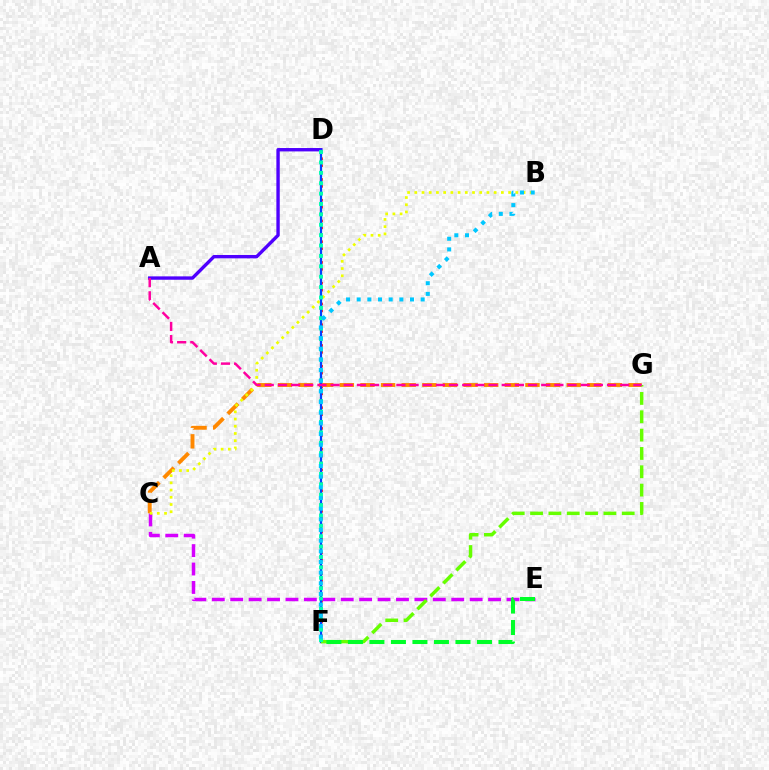{('D', 'F'): [{'color': '#ff0000', 'line_style': 'dotted', 'thickness': 1.88}, {'color': '#003fff', 'line_style': 'solid', 'thickness': 1.61}, {'color': '#00ffaf', 'line_style': 'dotted', 'thickness': 2.82}], ('A', 'D'): [{'color': '#4f00ff', 'line_style': 'solid', 'thickness': 2.43}], ('C', 'G'): [{'color': '#ff8800', 'line_style': 'dashed', 'thickness': 2.8}], ('C', 'E'): [{'color': '#d600ff', 'line_style': 'dashed', 'thickness': 2.5}], ('B', 'C'): [{'color': '#eeff00', 'line_style': 'dotted', 'thickness': 1.96}], ('F', 'G'): [{'color': '#66ff00', 'line_style': 'dashed', 'thickness': 2.49}], ('A', 'G'): [{'color': '#ff00a0', 'line_style': 'dashed', 'thickness': 1.79}], ('B', 'F'): [{'color': '#00c7ff', 'line_style': 'dotted', 'thickness': 2.9}], ('E', 'F'): [{'color': '#00ff27', 'line_style': 'dashed', 'thickness': 2.92}]}